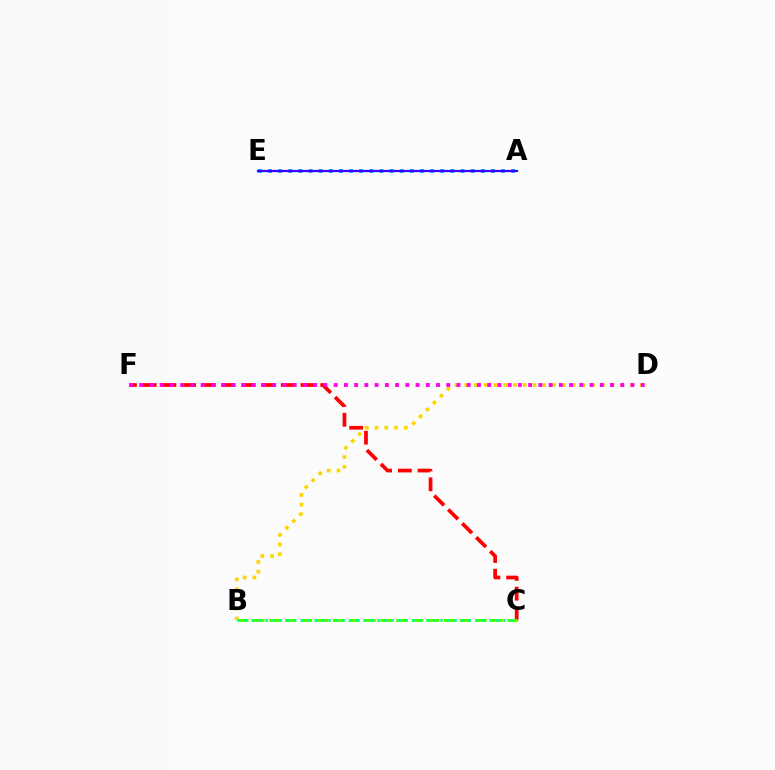{('C', 'F'): [{'color': '#ff0000', 'line_style': 'dashed', 'thickness': 2.68}], ('A', 'E'): [{'color': '#009eff', 'line_style': 'dotted', 'thickness': 2.75}, {'color': '#3700ff', 'line_style': 'solid', 'thickness': 1.6}], ('B', 'C'): [{'color': '#4fff00', 'line_style': 'dashed', 'thickness': 2.16}, {'color': '#00ff86', 'line_style': 'dotted', 'thickness': 1.9}], ('B', 'D'): [{'color': '#ffd500', 'line_style': 'dotted', 'thickness': 2.65}], ('D', 'F'): [{'color': '#ff00ed', 'line_style': 'dotted', 'thickness': 2.78}]}